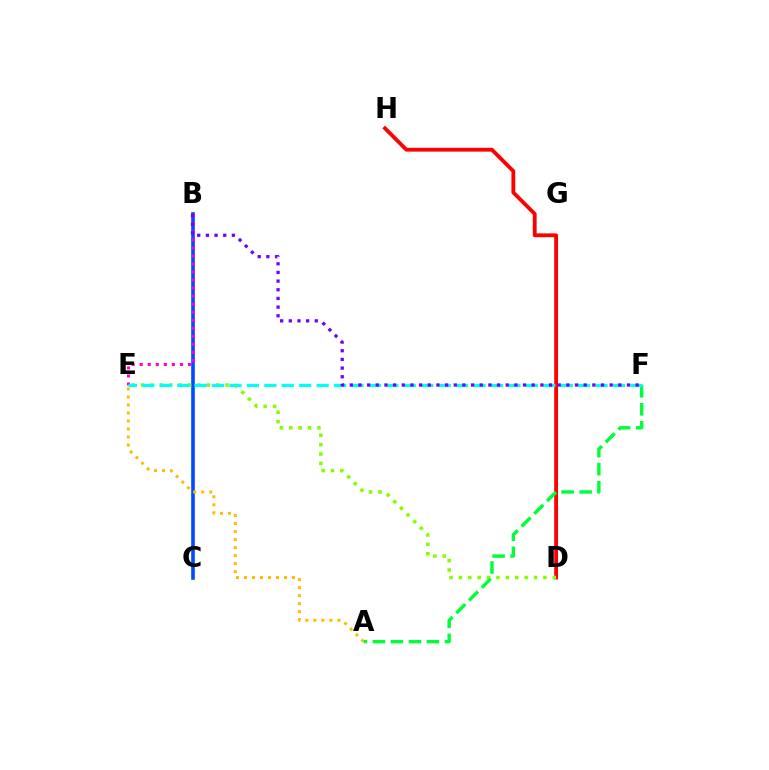{('B', 'C'): [{'color': '#004bff', 'line_style': 'solid', 'thickness': 2.61}], ('A', 'E'): [{'color': '#ffbd00', 'line_style': 'dotted', 'thickness': 2.18}], ('D', 'H'): [{'color': '#ff0000', 'line_style': 'solid', 'thickness': 2.75}], ('D', 'E'): [{'color': '#84ff00', 'line_style': 'dotted', 'thickness': 2.55}], ('B', 'E'): [{'color': '#ff00cf', 'line_style': 'dotted', 'thickness': 2.19}], ('A', 'F'): [{'color': '#00ff39', 'line_style': 'dashed', 'thickness': 2.45}], ('E', 'F'): [{'color': '#00fff6', 'line_style': 'dashed', 'thickness': 2.37}], ('B', 'F'): [{'color': '#7200ff', 'line_style': 'dotted', 'thickness': 2.35}]}